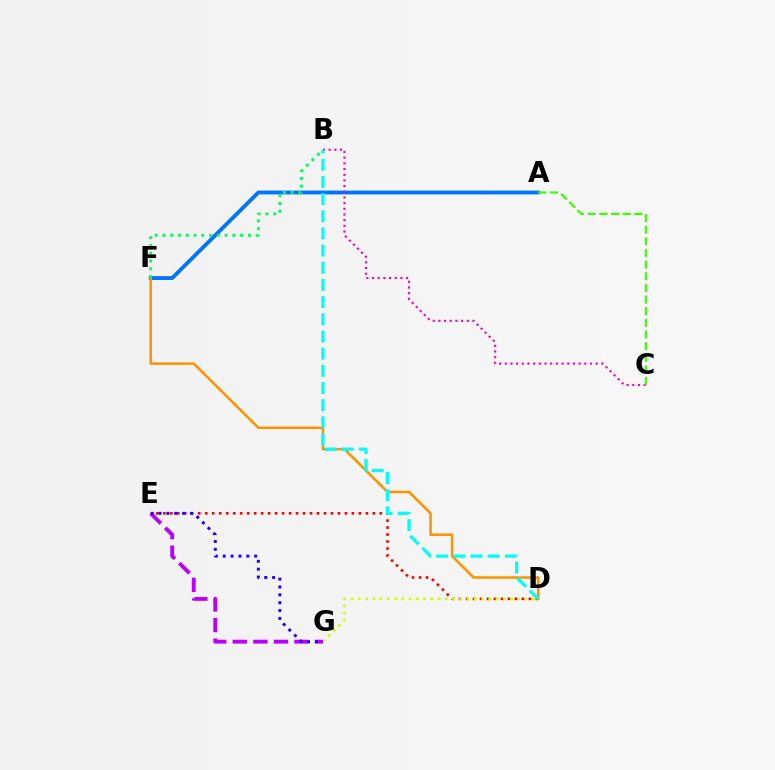{('A', 'F'): [{'color': '#0074ff', 'line_style': 'solid', 'thickness': 2.77}], ('D', 'E'): [{'color': '#ff0000', 'line_style': 'dotted', 'thickness': 1.9}], ('B', 'C'): [{'color': '#ff00ac', 'line_style': 'dotted', 'thickness': 1.54}], ('D', 'F'): [{'color': '#ff9400', 'line_style': 'solid', 'thickness': 1.84}], ('B', 'D'): [{'color': '#00fff6', 'line_style': 'dashed', 'thickness': 2.33}], ('D', 'G'): [{'color': '#d1ff00', 'line_style': 'dotted', 'thickness': 1.97}], ('A', 'C'): [{'color': '#3dff00', 'line_style': 'dashed', 'thickness': 1.58}], ('E', 'G'): [{'color': '#b900ff', 'line_style': 'dashed', 'thickness': 2.79}, {'color': '#2500ff', 'line_style': 'dotted', 'thickness': 2.14}], ('B', 'F'): [{'color': '#00ff5c', 'line_style': 'dotted', 'thickness': 2.11}]}